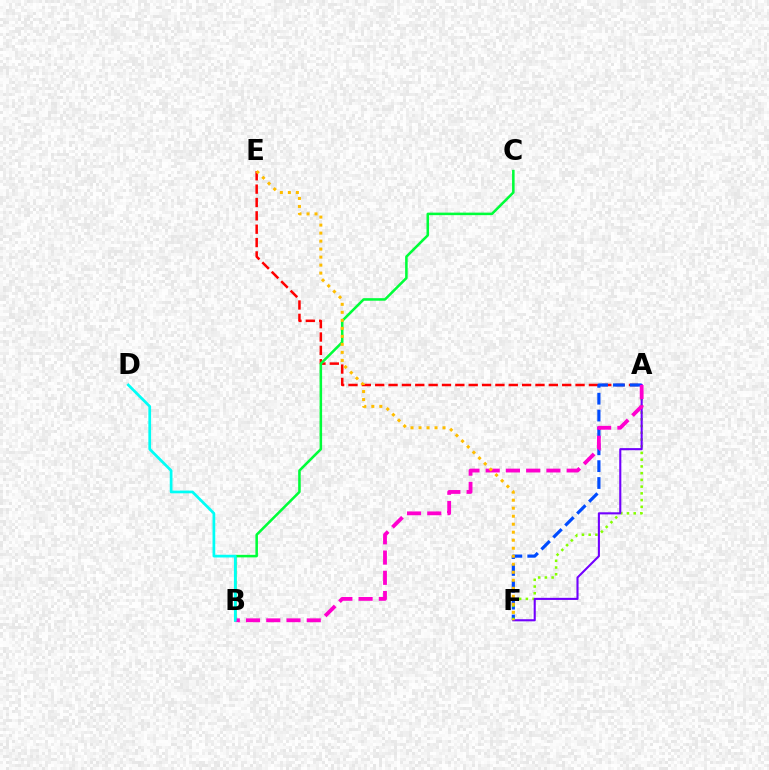{('A', 'E'): [{'color': '#ff0000', 'line_style': 'dashed', 'thickness': 1.81}], ('B', 'C'): [{'color': '#00ff39', 'line_style': 'solid', 'thickness': 1.83}], ('A', 'F'): [{'color': '#004bff', 'line_style': 'dashed', 'thickness': 2.29}, {'color': '#84ff00', 'line_style': 'dotted', 'thickness': 1.83}, {'color': '#7200ff', 'line_style': 'solid', 'thickness': 1.51}], ('A', 'B'): [{'color': '#ff00cf', 'line_style': 'dashed', 'thickness': 2.75}], ('B', 'D'): [{'color': '#00fff6', 'line_style': 'solid', 'thickness': 1.96}], ('E', 'F'): [{'color': '#ffbd00', 'line_style': 'dotted', 'thickness': 2.18}]}